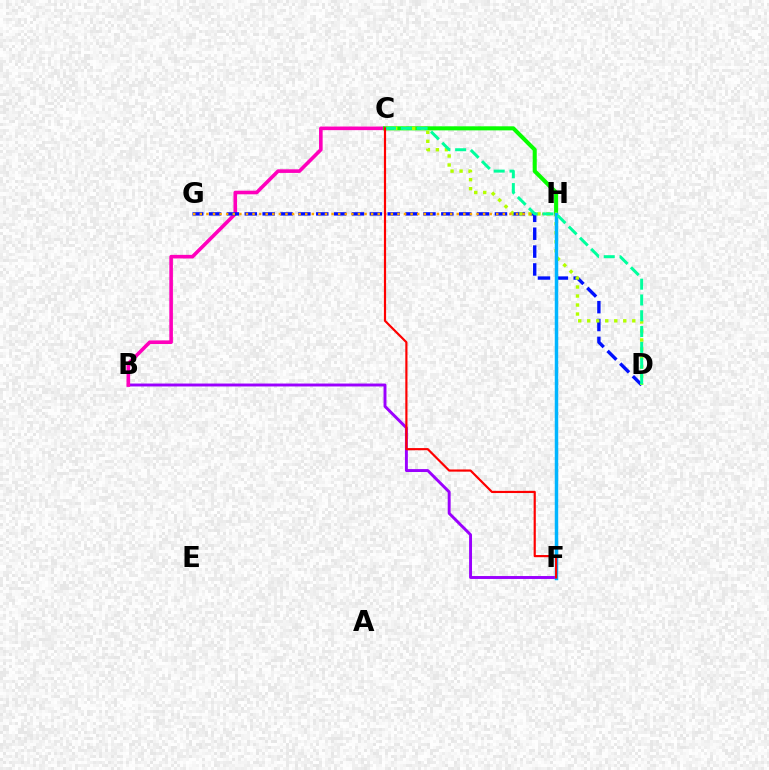{('B', 'F'): [{'color': '#9b00ff', 'line_style': 'solid', 'thickness': 2.1}], ('B', 'C'): [{'color': '#ff00bd', 'line_style': 'solid', 'thickness': 2.6}], ('D', 'G'): [{'color': '#0010ff', 'line_style': 'dashed', 'thickness': 2.43}], ('C', 'H'): [{'color': '#08ff00', 'line_style': 'solid', 'thickness': 2.91}], ('C', 'D'): [{'color': '#b3ff00', 'line_style': 'dotted', 'thickness': 2.45}, {'color': '#00ff9d', 'line_style': 'dashed', 'thickness': 2.15}], ('G', 'H'): [{'color': '#ffa500', 'line_style': 'dotted', 'thickness': 1.79}], ('F', 'H'): [{'color': '#00b5ff', 'line_style': 'solid', 'thickness': 2.5}], ('C', 'F'): [{'color': '#ff0000', 'line_style': 'solid', 'thickness': 1.57}]}